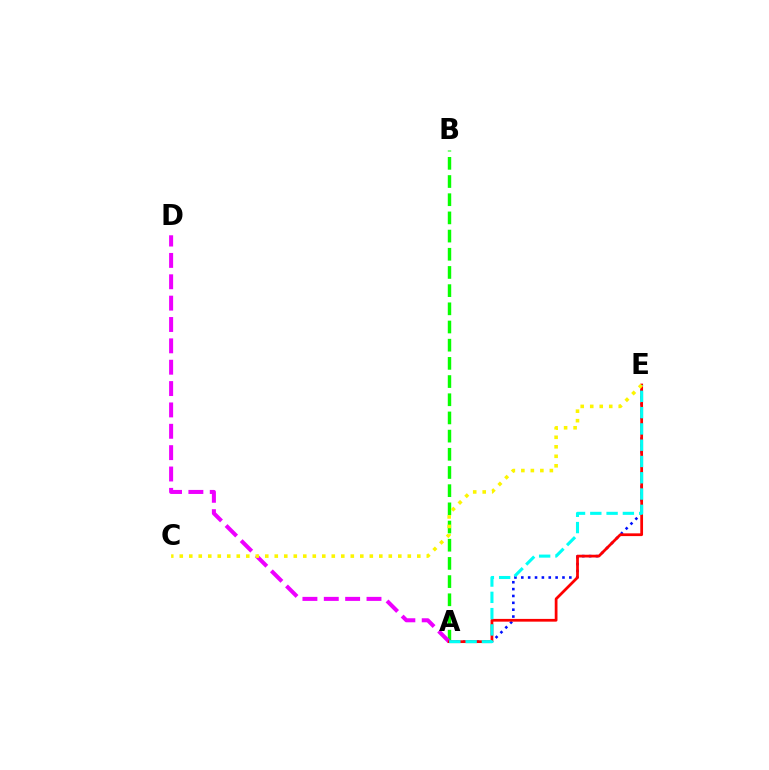{('A', 'B'): [{'color': '#08ff00', 'line_style': 'dashed', 'thickness': 2.47}], ('A', 'D'): [{'color': '#ee00ff', 'line_style': 'dashed', 'thickness': 2.9}], ('A', 'E'): [{'color': '#0010ff', 'line_style': 'dotted', 'thickness': 1.86}, {'color': '#ff0000', 'line_style': 'solid', 'thickness': 1.98}, {'color': '#00fff6', 'line_style': 'dashed', 'thickness': 2.21}], ('C', 'E'): [{'color': '#fcf500', 'line_style': 'dotted', 'thickness': 2.58}]}